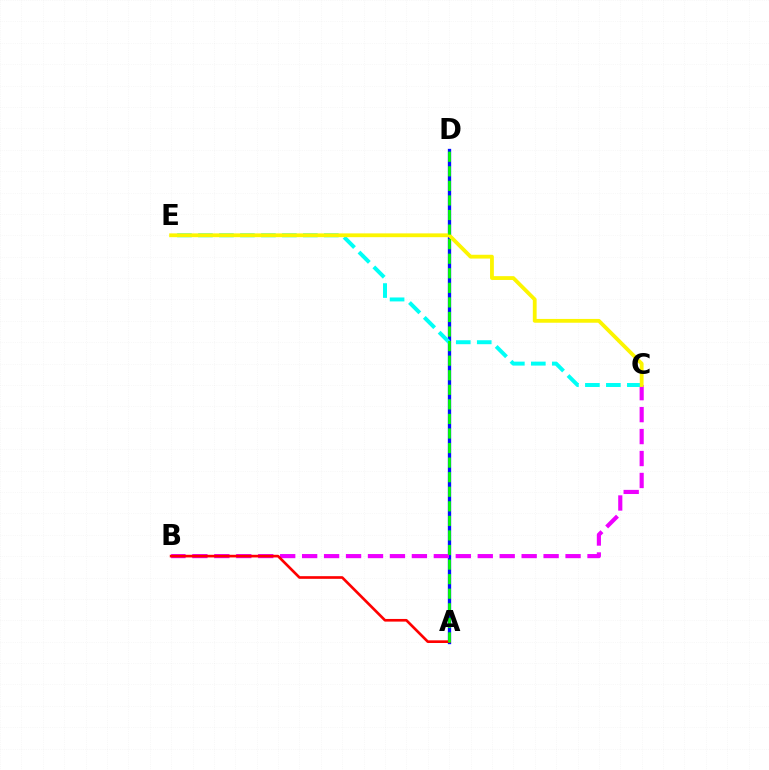{('A', 'D'): [{'color': '#0010ff', 'line_style': 'solid', 'thickness': 2.38}, {'color': '#08ff00', 'line_style': 'dashed', 'thickness': 1.98}], ('B', 'C'): [{'color': '#ee00ff', 'line_style': 'dashed', 'thickness': 2.98}], ('C', 'E'): [{'color': '#00fff6', 'line_style': 'dashed', 'thickness': 2.85}, {'color': '#fcf500', 'line_style': 'solid', 'thickness': 2.74}], ('A', 'B'): [{'color': '#ff0000', 'line_style': 'solid', 'thickness': 1.91}]}